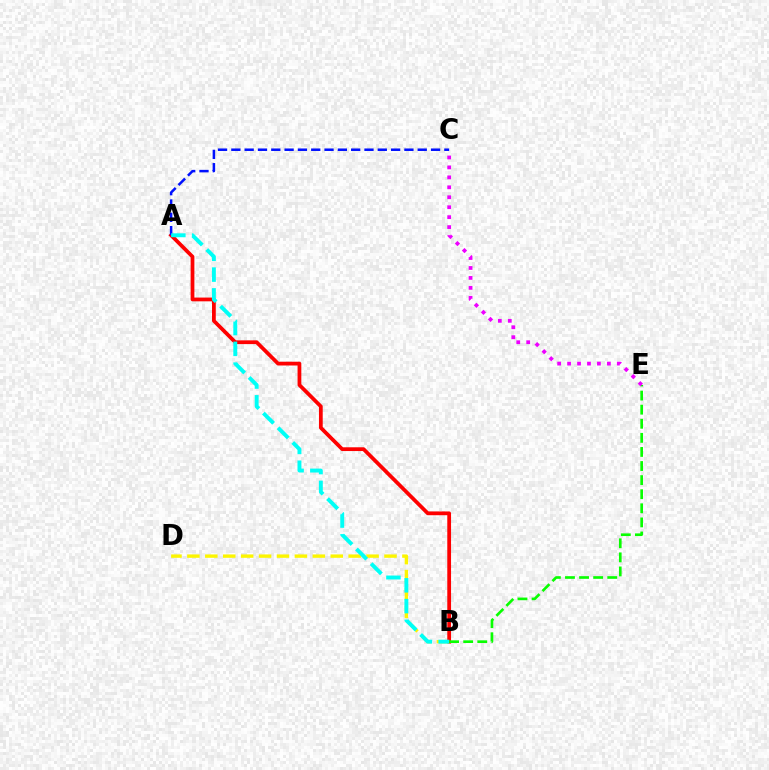{('A', 'B'): [{'color': '#ff0000', 'line_style': 'solid', 'thickness': 2.71}, {'color': '#00fff6', 'line_style': 'dashed', 'thickness': 2.82}], ('B', 'D'): [{'color': '#fcf500', 'line_style': 'dashed', 'thickness': 2.43}], ('A', 'C'): [{'color': '#0010ff', 'line_style': 'dashed', 'thickness': 1.81}], ('B', 'E'): [{'color': '#08ff00', 'line_style': 'dashed', 'thickness': 1.91}], ('C', 'E'): [{'color': '#ee00ff', 'line_style': 'dotted', 'thickness': 2.7}]}